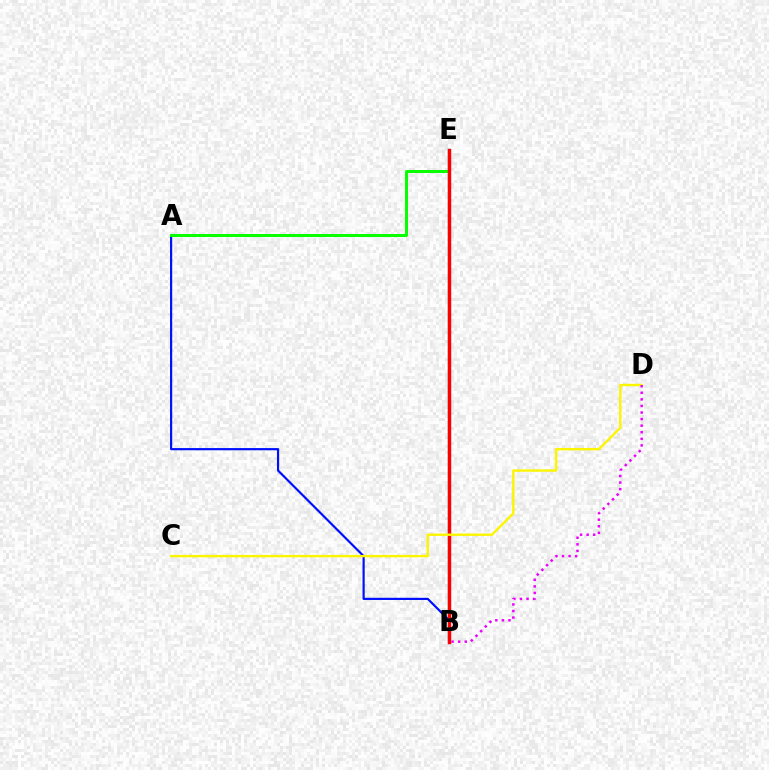{('B', 'E'): [{'color': '#00fff6', 'line_style': 'solid', 'thickness': 1.77}, {'color': '#ff0000', 'line_style': 'solid', 'thickness': 2.48}], ('A', 'B'): [{'color': '#0010ff', 'line_style': 'solid', 'thickness': 1.58}], ('A', 'E'): [{'color': '#08ff00', 'line_style': 'solid', 'thickness': 2.15}], ('C', 'D'): [{'color': '#fcf500', 'line_style': 'solid', 'thickness': 1.72}], ('B', 'D'): [{'color': '#ee00ff', 'line_style': 'dotted', 'thickness': 1.79}]}